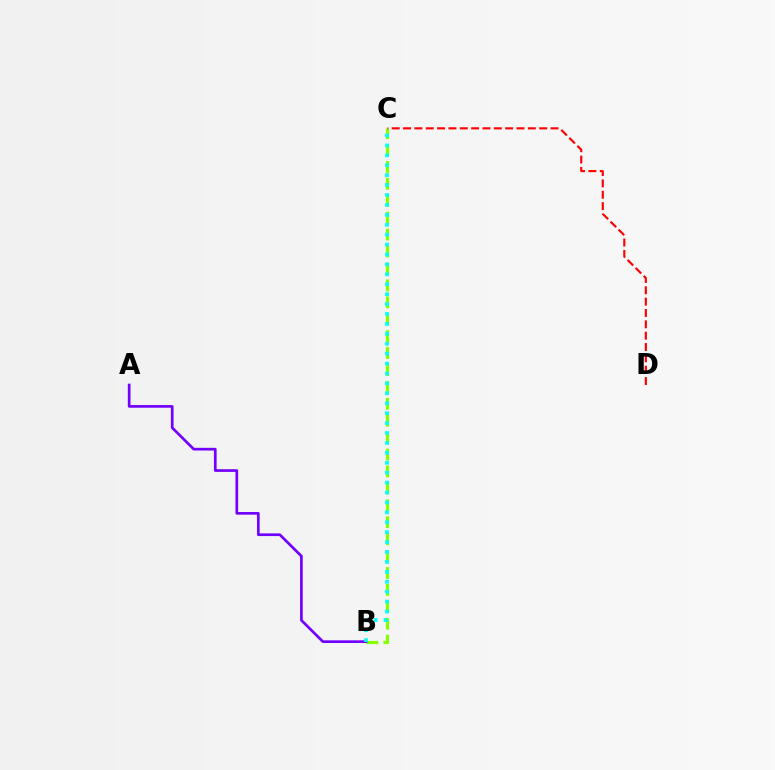{('B', 'C'): [{'color': '#84ff00', 'line_style': 'dashed', 'thickness': 2.3}, {'color': '#00fff6', 'line_style': 'dotted', 'thickness': 2.69}], ('C', 'D'): [{'color': '#ff0000', 'line_style': 'dashed', 'thickness': 1.54}], ('A', 'B'): [{'color': '#7200ff', 'line_style': 'solid', 'thickness': 1.93}]}